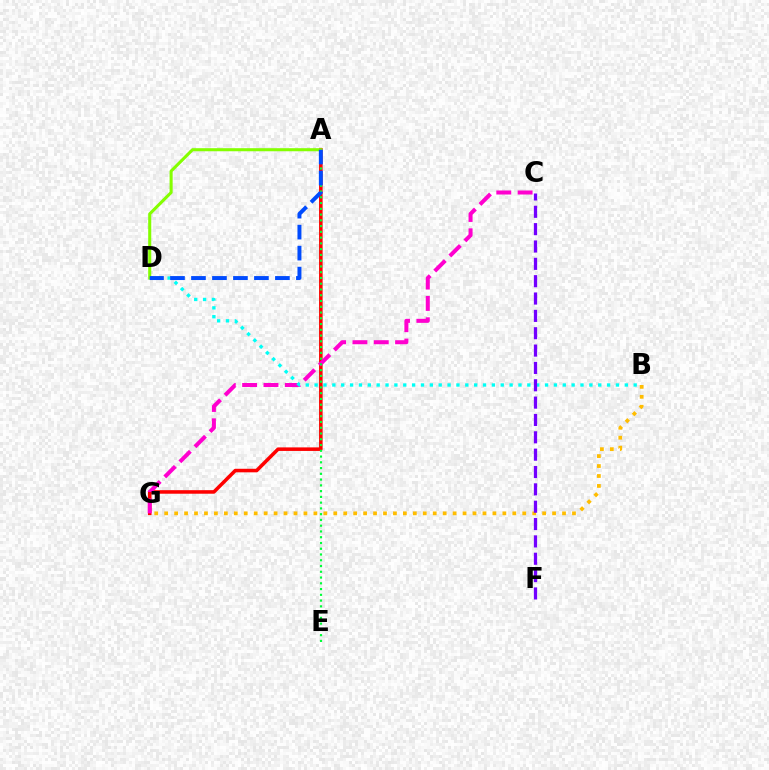{('A', 'G'): [{'color': '#ff0000', 'line_style': 'solid', 'thickness': 2.55}], ('C', 'G'): [{'color': '#ff00cf', 'line_style': 'dashed', 'thickness': 2.9}], ('B', 'G'): [{'color': '#ffbd00', 'line_style': 'dotted', 'thickness': 2.7}], ('B', 'D'): [{'color': '#00fff6', 'line_style': 'dotted', 'thickness': 2.41}], ('C', 'F'): [{'color': '#7200ff', 'line_style': 'dashed', 'thickness': 2.36}], ('A', 'E'): [{'color': '#00ff39', 'line_style': 'dotted', 'thickness': 1.57}], ('A', 'D'): [{'color': '#84ff00', 'line_style': 'solid', 'thickness': 2.21}, {'color': '#004bff', 'line_style': 'dashed', 'thickness': 2.85}]}